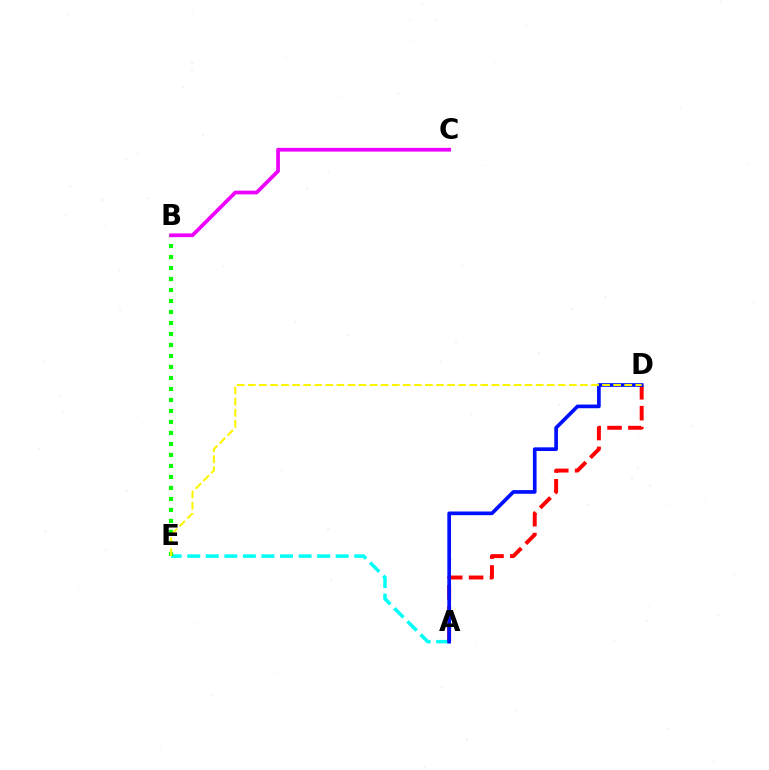{('A', 'E'): [{'color': '#00fff6', 'line_style': 'dashed', 'thickness': 2.52}], ('A', 'D'): [{'color': '#ff0000', 'line_style': 'dashed', 'thickness': 2.84}, {'color': '#0010ff', 'line_style': 'solid', 'thickness': 2.65}], ('B', 'E'): [{'color': '#08ff00', 'line_style': 'dotted', 'thickness': 2.99}], ('D', 'E'): [{'color': '#fcf500', 'line_style': 'dashed', 'thickness': 1.5}], ('B', 'C'): [{'color': '#ee00ff', 'line_style': 'solid', 'thickness': 2.69}]}